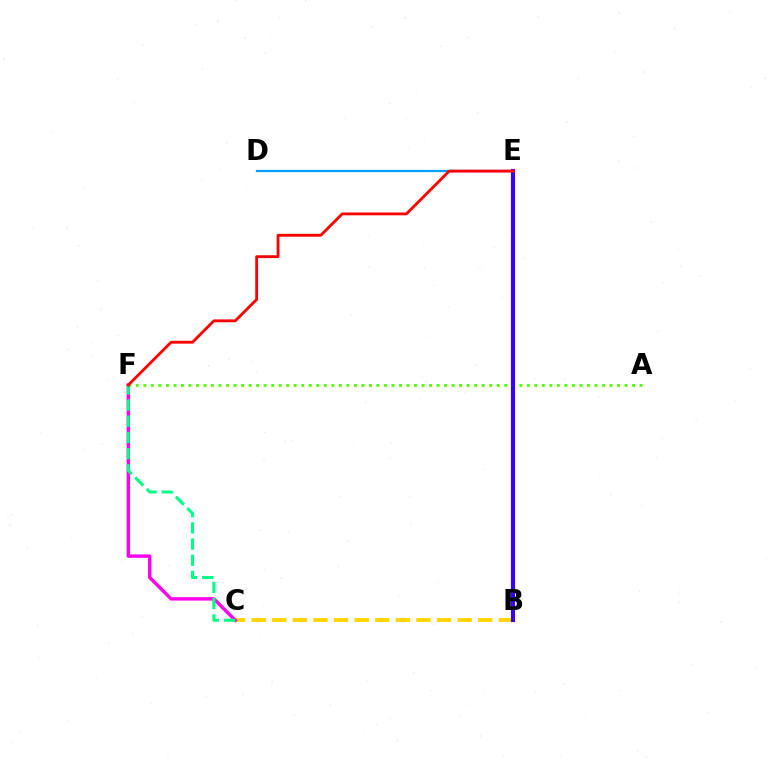{('D', 'E'): [{'color': '#009eff', 'line_style': 'solid', 'thickness': 1.62}], ('B', 'C'): [{'color': '#ffd500', 'line_style': 'dashed', 'thickness': 2.8}], ('A', 'F'): [{'color': '#4fff00', 'line_style': 'dotted', 'thickness': 2.04}], ('C', 'F'): [{'color': '#ff00ed', 'line_style': 'solid', 'thickness': 2.44}, {'color': '#00ff86', 'line_style': 'dashed', 'thickness': 2.2}], ('B', 'E'): [{'color': '#3700ff', 'line_style': 'solid', 'thickness': 2.97}], ('E', 'F'): [{'color': '#ff0000', 'line_style': 'solid', 'thickness': 2.04}]}